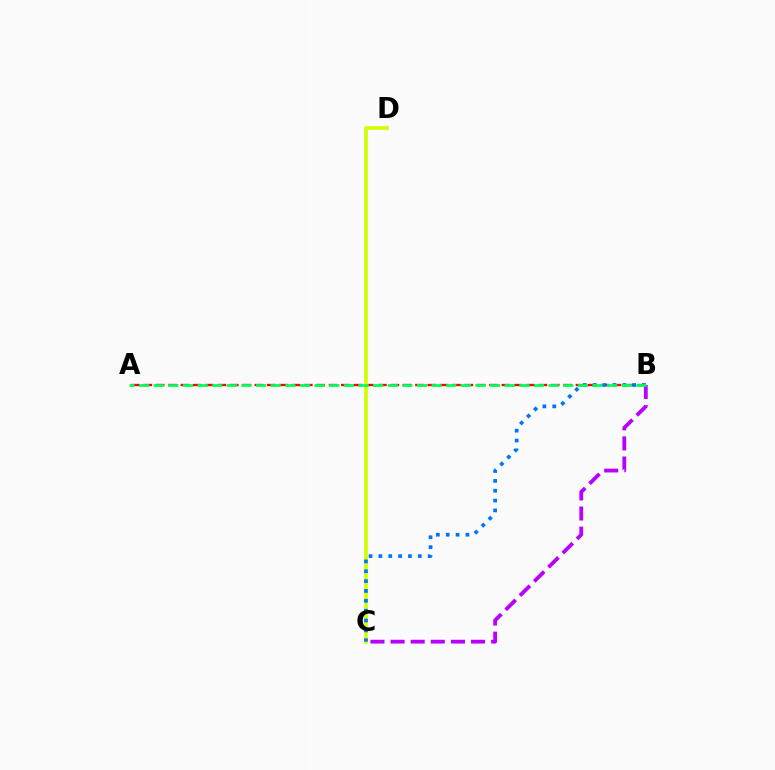{('A', 'B'): [{'color': '#ff0000', 'line_style': 'dashed', 'thickness': 1.68}, {'color': '#00ff5c', 'line_style': 'dashed', 'thickness': 1.99}], ('B', 'C'): [{'color': '#b900ff', 'line_style': 'dashed', 'thickness': 2.73}, {'color': '#0074ff', 'line_style': 'dotted', 'thickness': 2.68}], ('C', 'D'): [{'color': '#d1ff00', 'line_style': 'solid', 'thickness': 2.6}]}